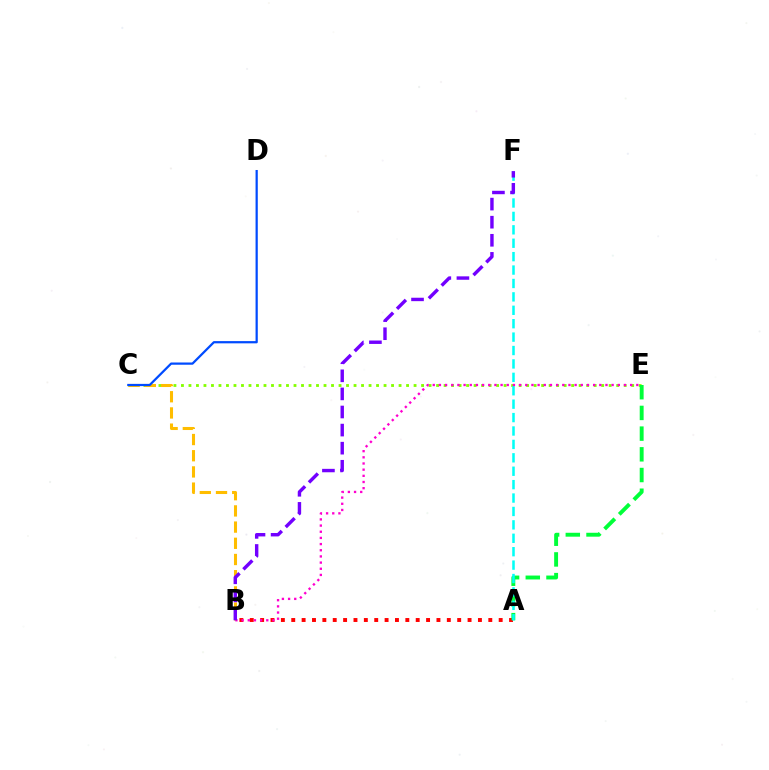{('C', 'E'): [{'color': '#84ff00', 'line_style': 'dotted', 'thickness': 2.04}], ('A', 'B'): [{'color': '#ff0000', 'line_style': 'dotted', 'thickness': 2.82}], ('B', 'C'): [{'color': '#ffbd00', 'line_style': 'dashed', 'thickness': 2.2}], ('A', 'E'): [{'color': '#00ff39', 'line_style': 'dashed', 'thickness': 2.81}], ('C', 'D'): [{'color': '#004bff', 'line_style': 'solid', 'thickness': 1.61}], ('A', 'F'): [{'color': '#00fff6', 'line_style': 'dashed', 'thickness': 1.82}], ('B', 'E'): [{'color': '#ff00cf', 'line_style': 'dotted', 'thickness': 1.68}], ('B', 'F'): [{'color': '#7200ff', 'line_style': 'dashed', 'thickness': 2.46}]}